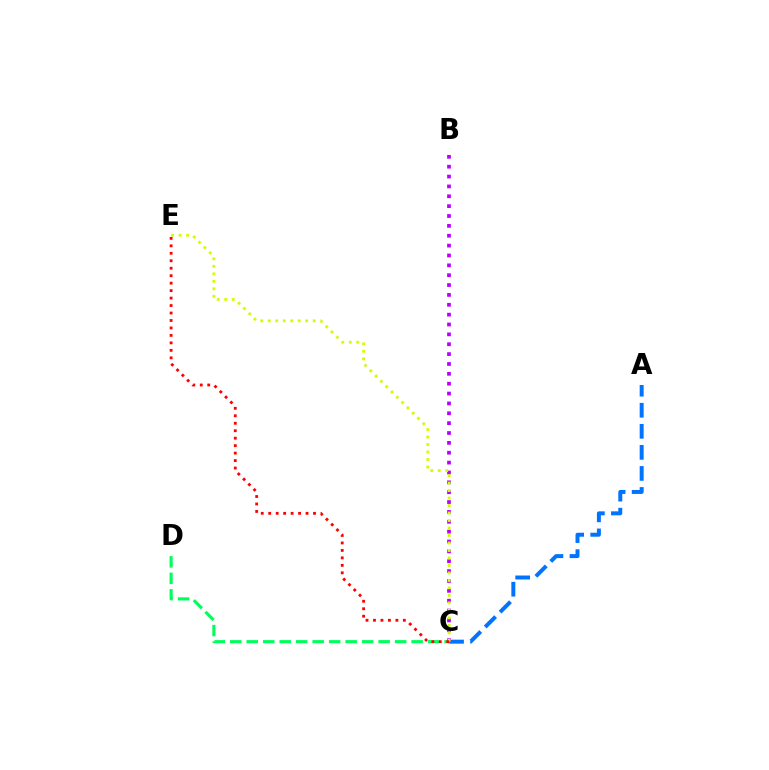{('C', 'D'): [{'color': '#00ff5c', 'line_style': 'dashed', 'thickness': 2.24}], ('A', 'C'): [{'color': '#0074ff', 'line_style': 'dashed', 'thickness': 2.86}], ('B', 'C'): [{'color': '#b900ff', 'line_style': 'dotted', 'thickness': 2.68}], ('C', 'E'): [{'color': '#d1ff00', 'line_style': 'dotted', 'thickness': 2.03}, {'color': '#ff0000', 'line_style': 'dotted', 'thickness': 2.03}]}